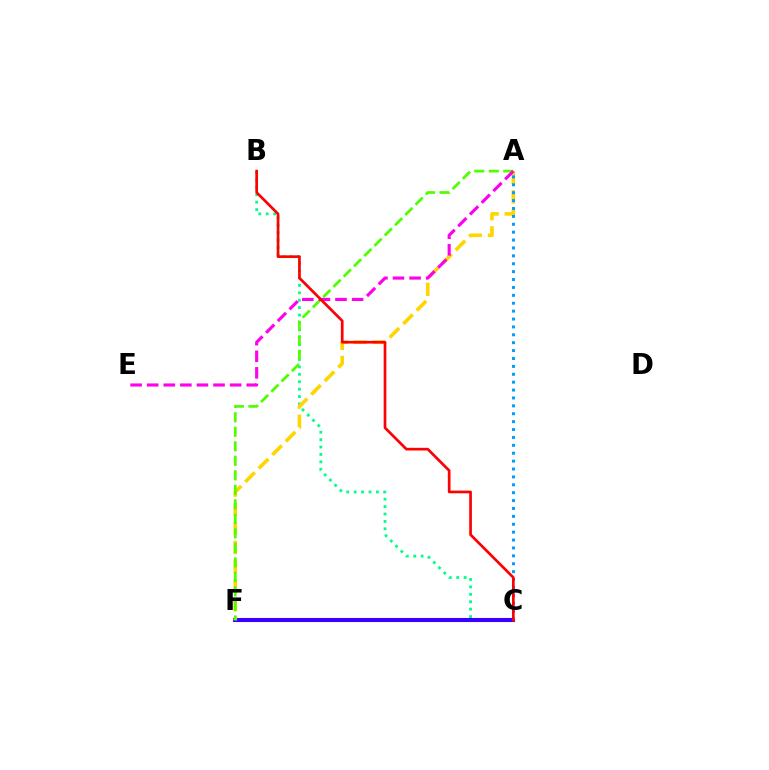{('B', 'C'): [{'color': '#00ff86', 'line_style': 'dotted', 'thickness': 2.01}, {'color': '#ff0000', 'line_style': 'solid', 'thickness': 1.94}], ('C', 'F'): [{'color': '#3700ff', 'line_style': 'solid', 'thickness': 2.93}], ('A', 'F'): [{'color': '#ffd500', 'line_style': 'dashed', 'thickness': 2.6}, {'color': '#4fff00', 'line_style': 'dashed', 'thickness': 1.97}], ('A', 'E'): [{'color': '#ff00ed', 'line_style': 'dashed', 'thickness': 2.25}], ('A', 'C'): [{'color': '#009eff', 'line_style': 'dotted', 'thickness': 2.14}]}